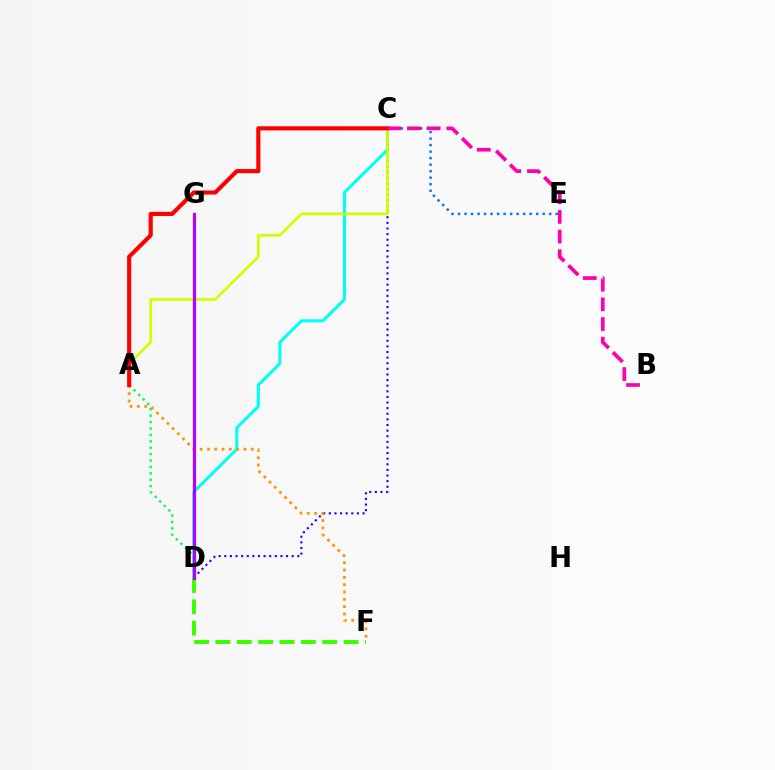{('C', 'D'): [{'color': '#00fff6', 'line_style': 'solid', 'thickness': 2.21}, {'color': '#2500ff', 'line_style': 'dotted', 'thickness': 1.53}], ('C', 'E'): [{'color': '#0074ff', 'line_style': 'dotted', 'thickness': 1.77}], ('A', 'F'): [{'color': '#ff9400', 'line_style': 'dotted', 'thickness': 1.99}], ('A', 'D'): [{'color': '#00ff5c', 'line_style': 'dotted', 'thickness': 1.74}], ('A', 'C'): [{'color': '#d1ff00', 'line_style': 'solid', 'thickness': 1.96}, {'color': '#ff0000', 'line_style': 'solid', 'thickness': 2.98}], ('D', 'F'): [{'color': '#3dff00', 'line_style': 'dashed', 'thickness': 2.9}], ('B', 'C'): [{'color': '#ff00ac', 'line_style': 'dashed', 'thickness': 2.67}], ('D', 'G'): [{'color': '#b900ff', 'line_style': 'solid', 'thickness': 2.3}]}